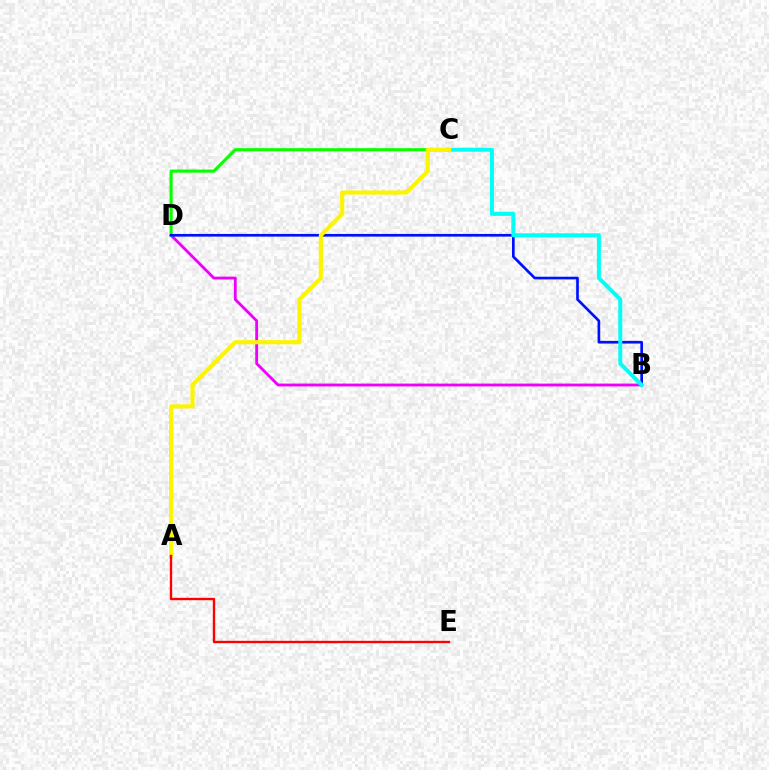{('B', 'D'): [{'color': '#ee00ff', 'line_style': 'solid', 'thickness': 2.04}, {'color': '#0010ff', 'line_style': 'solid', 'thickness': 1.93}], ('C', 'D'): [{'color': '#08ff00', 'line_style': 'solid', 'thickness': 2.23}], ('B', 'C'): [{'color': '#00fff6', 'line_style': 'solid', 'thickness': 2.87}], ('A', 'C'): [{'color': '#fcf500', 'line_style': 'solid', 'thickness': 2.98}], ('A', 'E'): [{'color': '#ff0000', 'line_style': 'solid', 'thickness': 1.7}]}